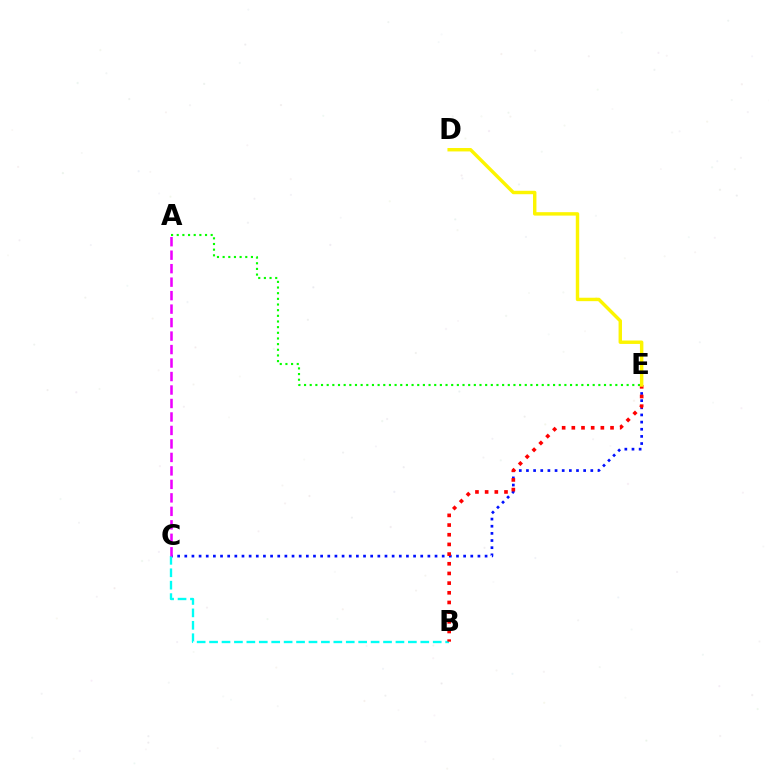{('C', 'E'): [{'color': '#0010ff', 'line_style': 'dotted', 'thickness': 1.94}], ('B', 'C'): [{'color': '#00fff6', 'line_style': 'dashed', 'thickness': 1.69}], ('A', 'E'): [{'color': '#08ff00', 'line_style': 'dotted', 'thickness': 1.54}], ('B', 'E'): [{'color': '#ff0000', 'line_style': 'dotted', 'thickness': 2.63}], ('A', 'C'): [{'color': '#ee00ff', 'line_style': 'dashed', 'thickness': 1.83}], ('D', 'E'): [{'color': '#fcf500', 'line_style': 'solid', 'thickness': 2.46}]}